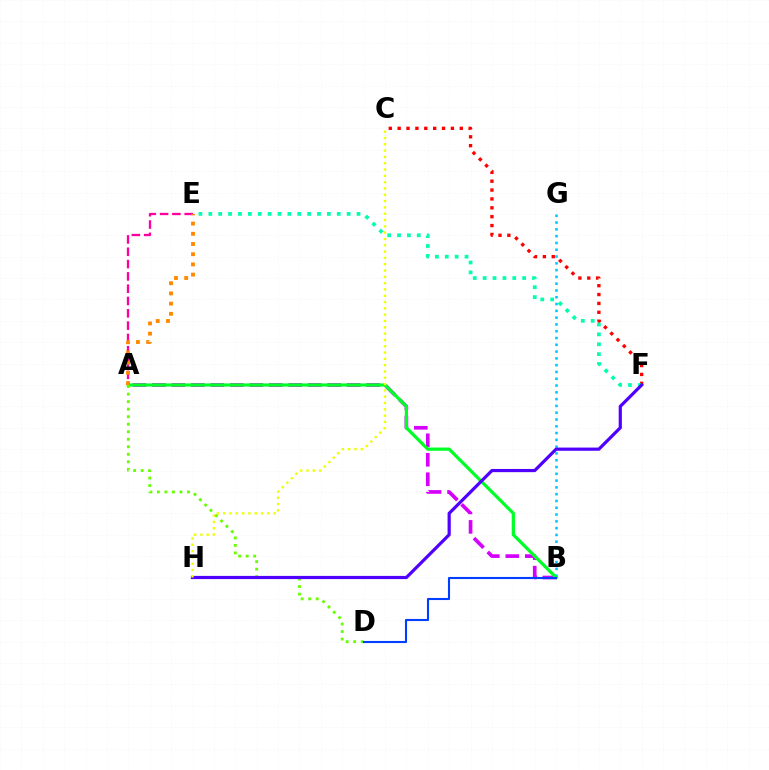{('B', 'G'): [{'color': '#00c7ff', 'line_style': 'dotted', 'thickness': 1.84}], ('A', 'B'): [{'color': '#d600ff', 'line_style': 'dashed', 'thickness': 2.65}, {'color': '#00ff27', 'line_style': 'solid', 'thickness': 2.33}], ('A', 'E'): [{'color': '#ff00a0', 'line_style': 'dashed', 'thickness': 1.67}, {'color': '#ff8800', 'line_style': 'dotted', 'thickness': 2.77}], ('C', 'F'): [{'color': '#ff0000', 'line_style': 'dotted', 'thickness': 2.41}], ('A', 'D'): [{'color': '#66ff00', 'line_style': 'dotted', 'thickness': 2.04}], ('E', 'F'): [{'color': '#00ffaf', 'line_style': 'dotted', 'thickness': 2.68}], ('F', 'H'): [{'color': '#4f00ff', 'line_style': 'solid', 'thickness': 2.3}], ('B', 'D'): [{'color': '#003fff', 'line_style': 'solid', 'thickness': 1.51}], ('C', 'H'): [{'color': '#eeff00', 'line_style': 'dotted', 'thickness': 1.71}]}